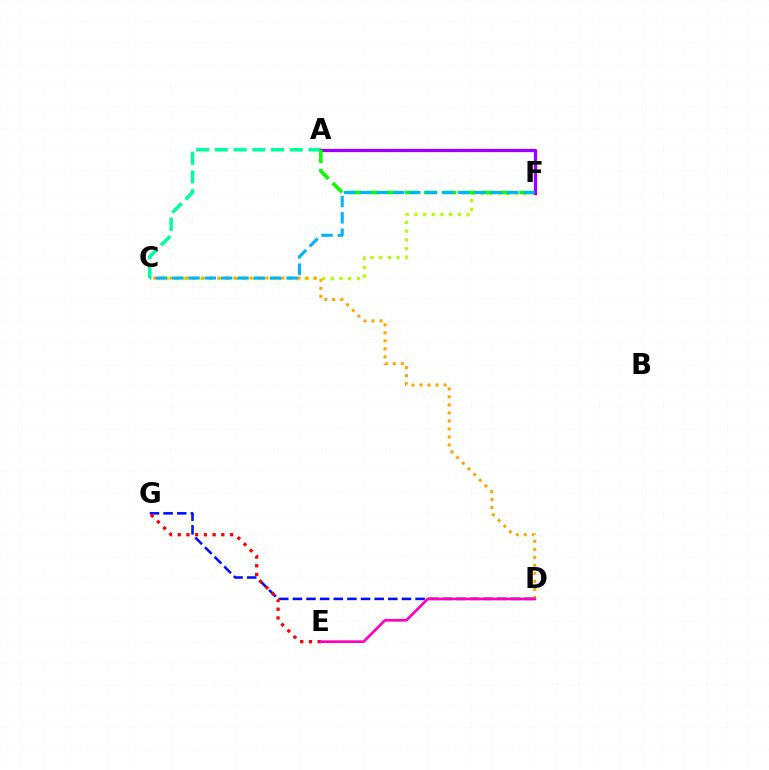{('A', 'C'): [{'color': '#00ff9d', 'line_style': 'dashed', 'thickness': 2.54}], ('D', 'G'): [{'color': '#0010ff', 'line_style': 'dashed', 'thickness': 1.85}], ('C', 'F'): [{'color': '#b3ff00', 'line_style': 'dotted', 'thickness': 2.36}, {'color': '#00b5ff', 'line_style': 'dashed', 'thickness': 2.22}], ('A', 'F'): [{'color': '#9b00ff', 'line_style': 'solid', 'thickness': 2.36}, {'color': '#08ff00', 'line_style': 'dashed', 'thickness': 2.59}], ('E', 'G'): [{'color': '#ff0000', 'line_style': 'dotted', 'thickness': 2.37}], ('C', 'D'): [{'color': '#ffa500', 'line_style': 'dotted', 'thickness': 2.18}], ('D', 'E'): [{'color': '#ff00bd', 'line_style': 'solid', 'thickness': 1.95}]}